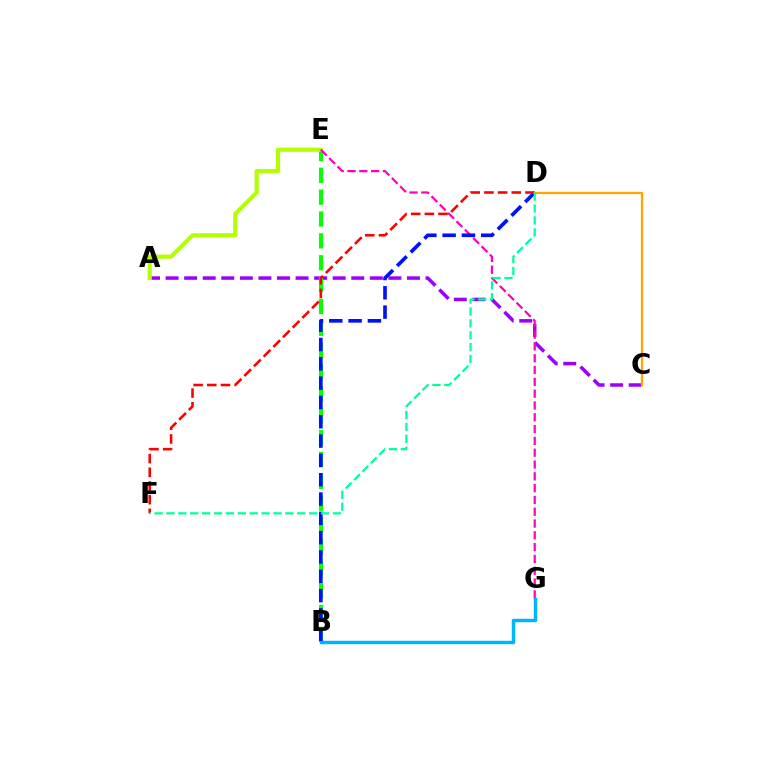{('A', 'C'): [{'color': '#9b00ff', 'line_style': 'dashed', 'thickness': 2.52}], ('B', 'E'): [{'color': '#08ff00', 'line_style': 'dashed', 'thickness': 2.97}], ('A', 'E'): [{'color': '#b3ff00', 'line_style': 'solid', 'thickness': 2.99}], ('E', 'G'): [{'color': '#ff00bd', 'line_style': 'dashed', 'thickness': 1.6}], ('B', 'G'): [{'color': '#00b5ff', 'line_style': 'solid', 'thickness': 2.49}], ('B', 'D'): [{'color': '#0010ff', 'line_style': 'dashed', 'thickness': 2.62}], ('D', 'F'): [{'color': '#ff0000', 'line_style': 'dashed', 'thickness': 1.86}, {'color': '#00ff9d', 'line_style': 'dashed', 'thickness': 1.62}], ('C', 'D'): [{'color': '#ffa500', 'line_style': 'solid', 'thickness': 1.64}]}